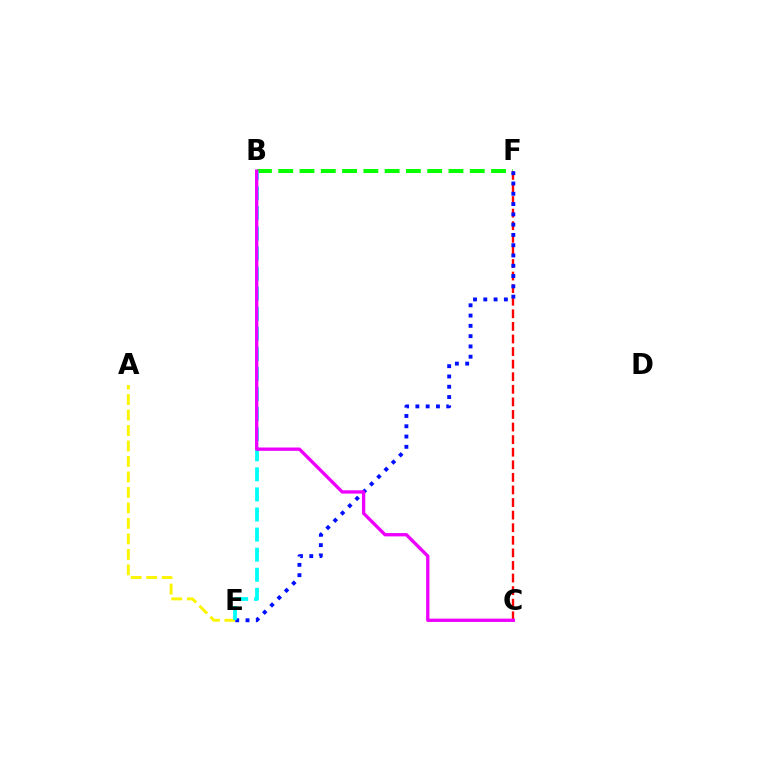{('A', 'E'): [{'color': '#fcf500', 'line_style': 'dashed', 'thickness': 2.1}], ('B', 'F'): [{'color': '#08ff00', 'line_style': 'dashed', 'thickness': 2.89}], ('C', 'F'): [{'color': '#ff0000', 'line_style': 'dashed', 'thickness': 1.71}], ('E', 'F'): [{'color': '#0010ff', 'line_style': 'dotted', 'thickness': 2.79}], ('B', 'E'): [{'color': '#00fff6', 'line_style': 'dashed', 'thickness': 2.73}], ('B', 'C'): [{'color': '#ee00ff', 'line_style': 'solid', 'thickness': 2.39}]}